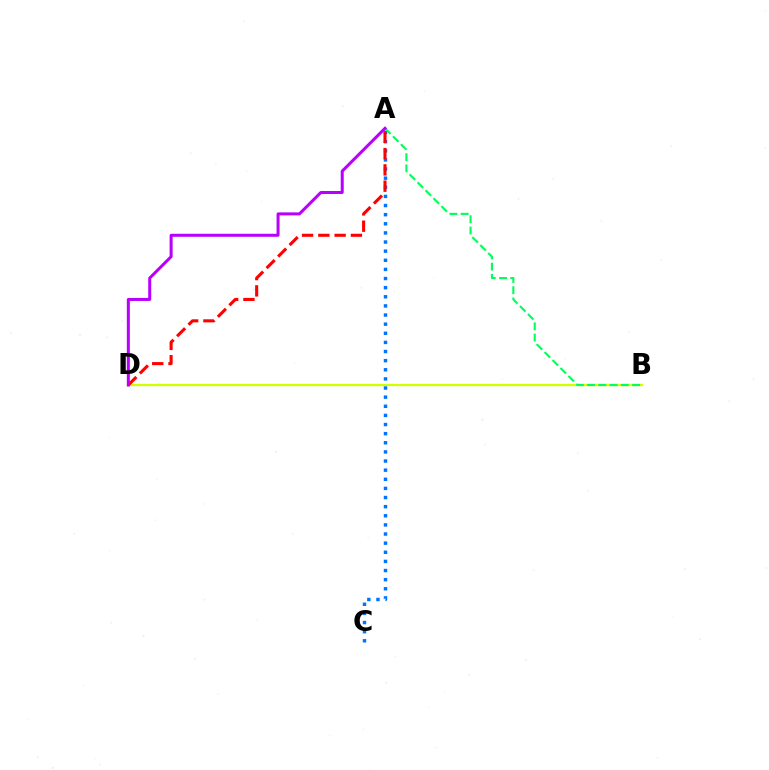{('B', 'D'): [{'color': '#d1ff00', 'line_style': 'solid', 'thickness': 1.64}], ('A', 'C'): [{'color': '#0074ff', 'line_style': 'dotted', 'thickness': 2.48}], ('A', 'D'): [{'color': '#ff0000', 'line_style': 'dashed', 'thickness': 2.21}, {'color': '#b900ff', 'line_style': 'solid', 'thickness': 2.17}], ('A', 'B'): [{'color': '#00ff5c', 'line_style': 'dashed', 'thickness': 1.53}]}